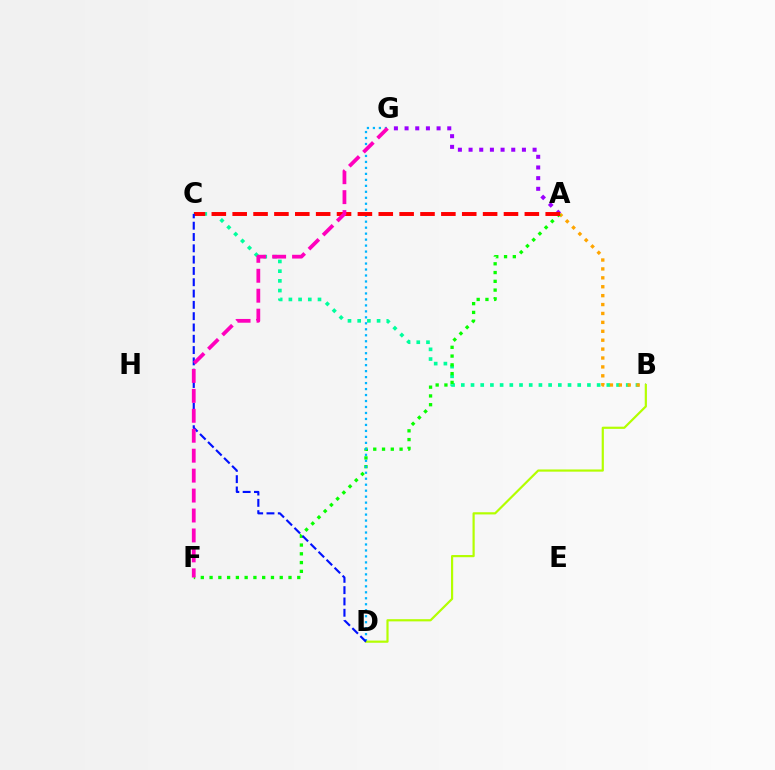{('B', 'C'): [{'color': '#00ff9d', 'line_style': 'dotted', 'thickness': 2.64}], ('A', 'B'): [{'color': '#ffa500', 'line_style': 'dotted', 'thickness': 2.42}], ('A', 'F'): [{'color': '#08ff00', 'line_style': 'dotted', 'thickness': 2.38}], ('D', 'G'): [{'color': '#00b5ff', 'line_style': 'dotted', 'thickness': 1.62}], ('B', 'D'): [{'color': '#b3ff00', 'line_style': 'solid', 'thickness': 1.58}], ('A', 'G'): [{'color': '#9b00ff', 'line_style': 'dotted', 'thickness': 2.9}], ('A', 'C'): [{'color': '#ff0000', 'line_style': 'dashed', 'thickness': 2.83}], ('C', 'D'): [{'color': '#0010ff', 'line_style': 'dashed', 'thickness': 1.54}], ('F', 'G'): [{'color': '#ff00bd', 'line_style': 'dashed', 'thickness': 2.71}]}